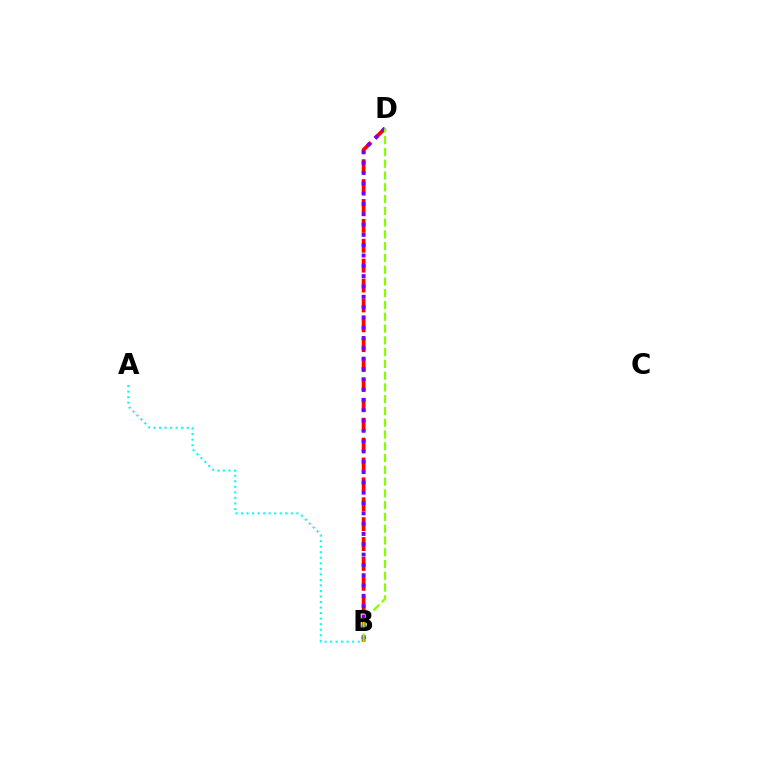{('B', 'D'): [{'color': '#ff0000', 'line_style': 'dashed', 'thickness': 2.7}, {'color': '#7200ff', 'line_style': 'dotted', 'thickness': 2.8}, {'color': '#84ff00', 'line_style': 'dashed', 'thickness': 1.6}], ('A', 'B'): [{'color': '#00fff6', 'line_style': 'dotted', 'thickness': 1.5}]}